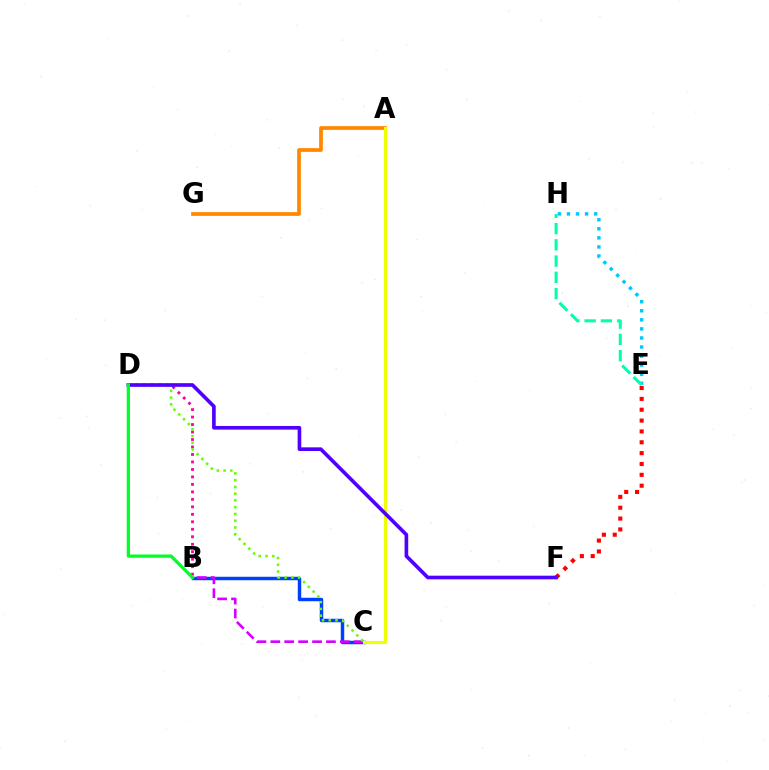{('A', 'G'): [{'color': '#ff8800', 'line_style': 'solid', 'thickness': 2.69}], ('B', 'C'): [{'color': '#003fff', 'line_style': 'solid', 'thickness': 2.49}, {'color': '#d600ff', 'line_style': 'dashed', 'thickness': 1.89}], ('B', 'D'): [{'color': '#ff00a0', 'line_style': 'dotted', 'thickness': 2.03}, {'color': '#00ff27', 'line_style': 'solid', 'thickness': 2.36}], ('E', 'F'): [{'color': '#ff0000', 'line_style': 'dotted', 'thickness': 2.95}], ('E', 'H'): [{'color': '#00c7ff', 'line_style': 'dotted', 'thickness': 2.46}, {'color': '#00ffaf', 'line_style': 'dashed', 'thickness': 2.21}], ('C', 'D'): [{'color': '#66ff00', 'line_style': 'dotted', 'thickness': 1.84}], ('A', 'C'): [{'color': '#eeff00', 'line_style': 'solid', 'thickness': 2.23}], ('D', 'F'): [{'color': '#4f00ff', 'line_style': 'solid', 'thickness': 2.63}]}